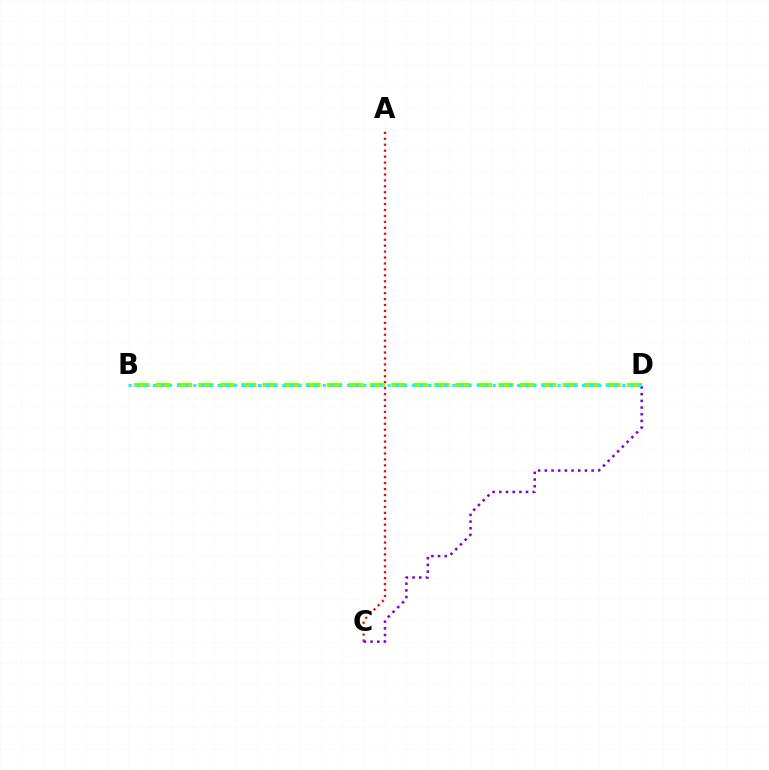{('A', 'C'): [{'color': '#ff0000', 'line_style': 'dotted', 'thickness': 1.61}], ('B', 'D'): [{'color': '#84ff00', 'line_style': 'dashed', 'thickness': 2.91}, {'color': '#00fff6', 'line_style': 'dotted', 'thickness': 2.2}], ('C', 'D'): [{'color': '#7200ff', 'line_style': 'dotted', 'thickness': 1.82}]}